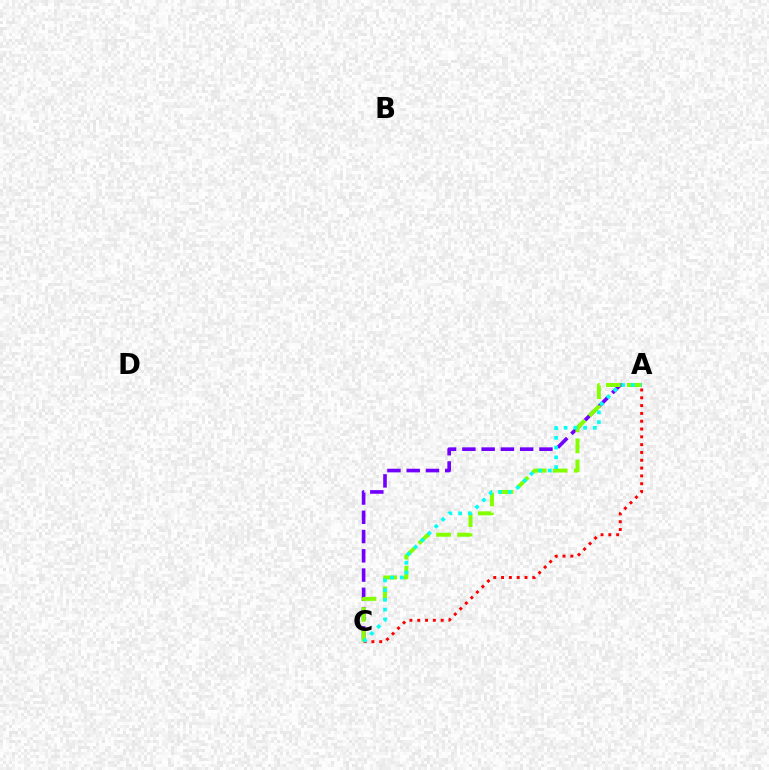{('A', 'C'): [{'color': '#7200ff', 'line_style': 'dashed', 'thickness': 2.62}, {'color': '#84ff00', 'line_style': 'dashed', 'thickness': 2.86}, {'color': '#ff0000', 'line_style': 'dotted', 'thickness': 2.12}, {'color': '#00fff6', 'line_style': 'dotted', 'thickness': 2.65}]}